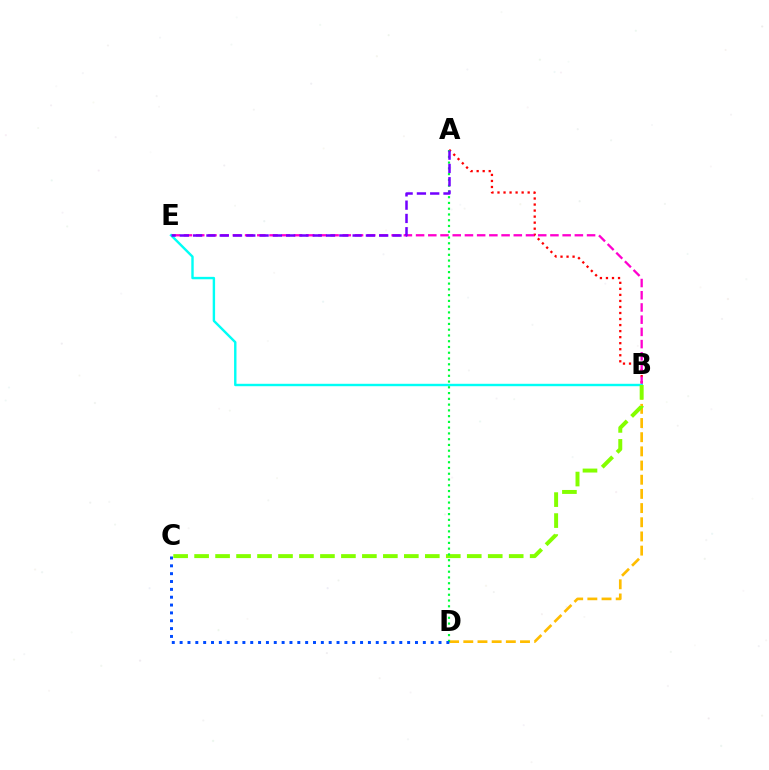{('B', 'D'): [{'color': '#ffbd00', 'line_style': 'dashed', 'thickness': 1.93}], ('A', 'B'): [{'color': '#ff0000', 'line_style': 'dotted', 'thickness': 1.64}], ('B', 'E'): [{'color': '#ff00cf', 'line_style': 'dashed', 'thickness': 1.66}, {'color': '#00fff6', 'line_style': 'solid', 'thickness': 1.74}], ('B', 'C'): [{'color': '#84ff00', 'line_style': 'dashed', 'thickness': 2.85}], ('A', 'D'): [{'color': '#00ff39', 'line_style': 'dotted', 'thickness': 1.57}], ('C', 'D'): [{'color': '#004bff', 'line_style': 'dotted', 'thickness': 2.13}], ('A', 'E'): [{'color': '#7200ff', 'line_style': 'dashed', 'thickness': 1.81}]}